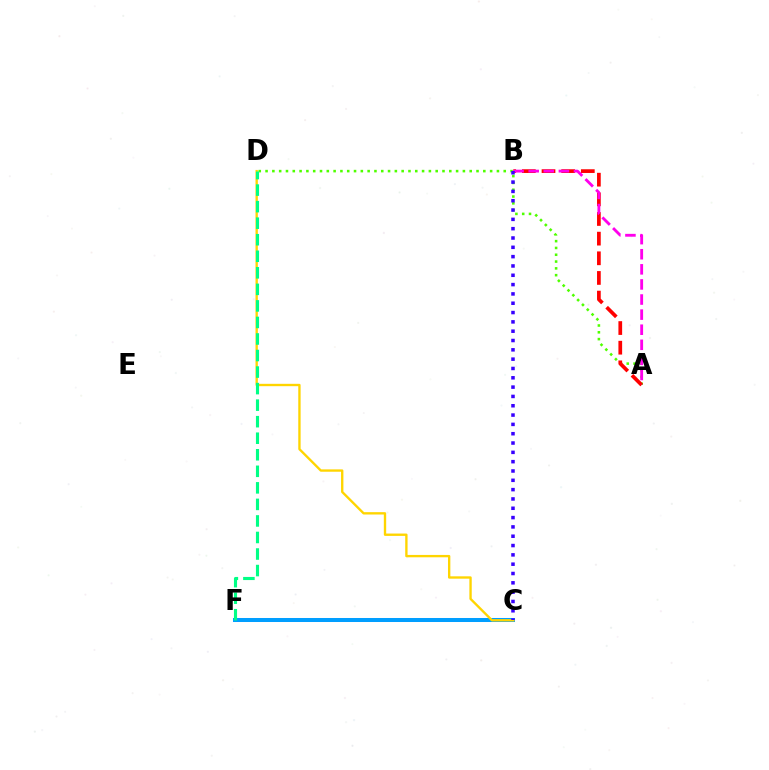{('C', 'F'): [{'color': '#009eff', 'line_style': 'solid', 'thickness': 2.89}], ('A', 'D'): [{'color': '#4fff00', 'line_style': 'dotted', 'thickness': 1.85}], ('C', 'D'): [{'color': '#ffd500', 'line_style': 'solid', 'thickness': 1.7}], ('A', 'B'): [{'color': '#ff0000', 'line_style': 'dashed', 'thickness': 2.67}, {'color': '#ff00ed', 'line_style': 'dashed', 'thickness': 2.05}], ('D', 'F'): [{'color': '#00ff86', 'line_style': 'dashed', 'thickness': 2.25}], ('B', 'C'): [{'color': '#3700ff', 'line_style': 'dotted', 'thickness': 2.53}]}